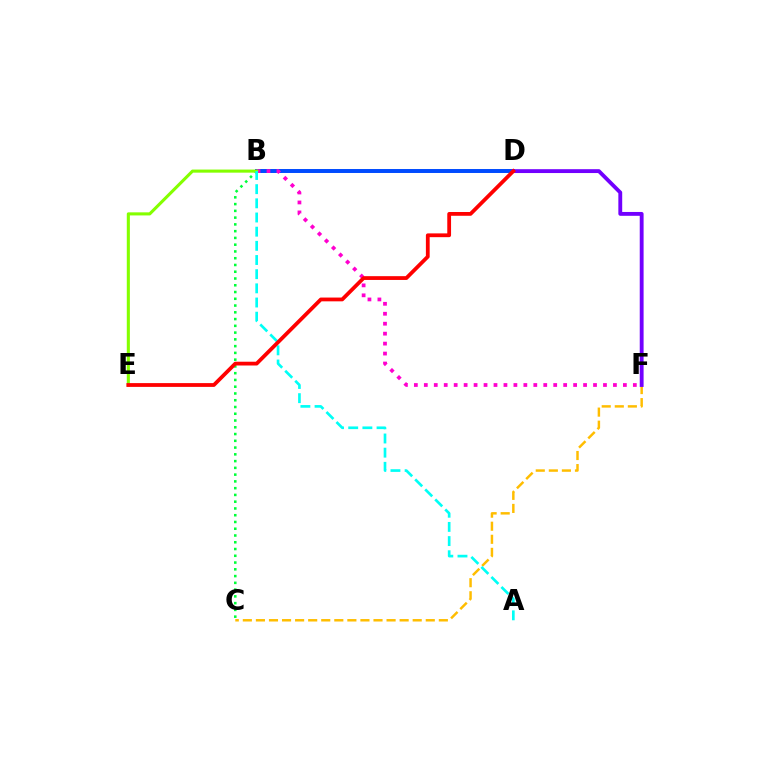{('B', 'D'): [{'color': '#004bff', 'line_style': 'solid', 'thickness': 2.85}], ('C', 'F'): [{'color': '#ffbd00', 'line_style': 'dashed', 'thickness': 1.78}], ('B', 'F'): [{'color': '#ff00cf', 'line_style': 'dotted', 'thickness': 2.7}], ('B', 'C'): [{'color': '#00ff39', 'line_style': 'dotted', 'thickness': 1.84}], ('B', 'E'): [{'color': '#84ff00', 'line_style': 'solid', 'thickness': 2.22}], ('A', 'B'): [{'color': '#00fff6', 'line_style': 'dashed', 'thickness': 1.92}], ('D', 'F'): [{'color': '#7200ff', 'line_style': 'solid', 'thickness': 2.77}], ('D', 'E'): [{'color': '#ff0000', 'line_style': 'solid', 'thickness': 2.72}]}